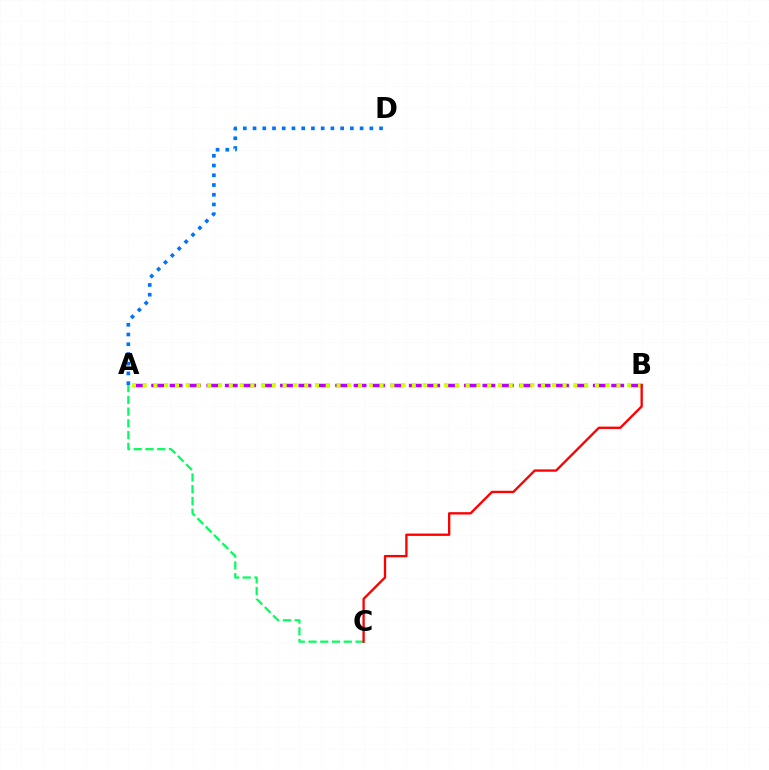{('A', 'C'): [{'color': '#00ff5c', 'line_style': 'dashed', 'thickness': 1.6}], ('A', 'D'): [{'color': '#0074ff', 'line_style': 'dotted', 'thickness': 2.64}], ('A', 'B'): [{'color': '#b900ff', 'line_style': 'dashed', 'thickness': 2.5}, {'color': '#d1ff00', 'line_style': 'dotted', 'thickness': 2.93}], ('B', 'C'): [{'color': '#ff0000', 'line_style': 'solid', 'thickness': 1.68}]}